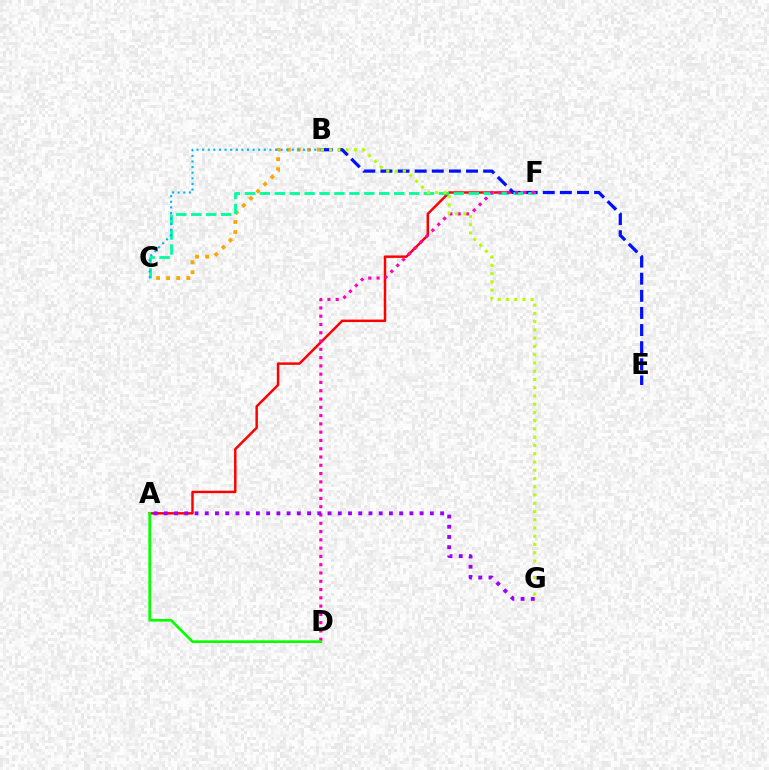{('A', 'F'): [{'color': '#ff0000', 'line_style': 'solid', 'thickness': 1.77}], ('B', 'C'): [{'color': '#ffa500', 'line_style': 'dotted', 'thickness': 2.73}, {'color': '#00b5ff', 'line_style': 'dotted', 'thickness': 1.52}], ('B', 'E'): [{'color': '#0010ff', 'line_style': 'dashed', 'thickness': 2.33}], ('C', 'F'): [{'color': '#00ff9d', 'line_style': 'dashed', 'thickness': 2.03}], ('D', 'F'): [{'color': '#ff00bd', 'line_style': 'dotted', 'thickness': 2.25}], ('A', 'G'): [{'color': '#9b00ff', 'line_style': 'dotted', 'thickness': 2.78}], ('B', 'G'): [{'color': '#b3ff00', 'line_style': 'dotted', 'thickness': 2.24}], ('A', 'D'): [{'color': '#08ff00', 'line_style': 'solid', 'thickness': 1.92}]}